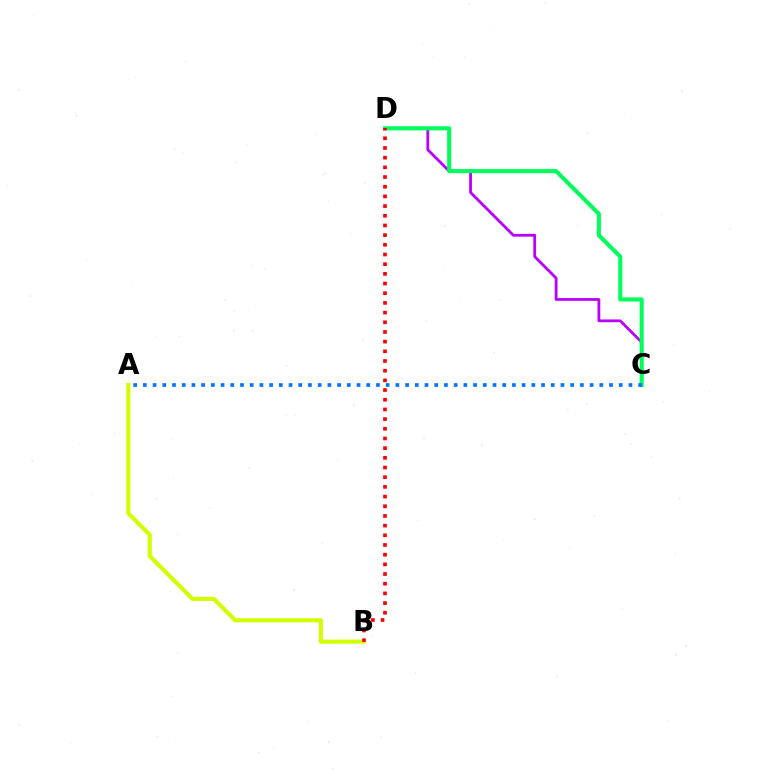{('C', 'D'): [{'color': '#b900ff', 'line_style': 'solid', 'thickness': 2.0}, {'color': '#00ff5c', 'line_style': 'solid', 'thickness': 2.93}], ('A', 'B'): [{'color': '#d1ff00', 'line_style': 'solid', 'thickness': 2.98}], ('B', 'D'): [{'color': '#ff0000', 'line_style': 'dotted', 'thickness': 2.63}], ('A', 'C'): [{'color': '#0074ff', 'line_style': 'dotted', 'thickness': 2.64}]}